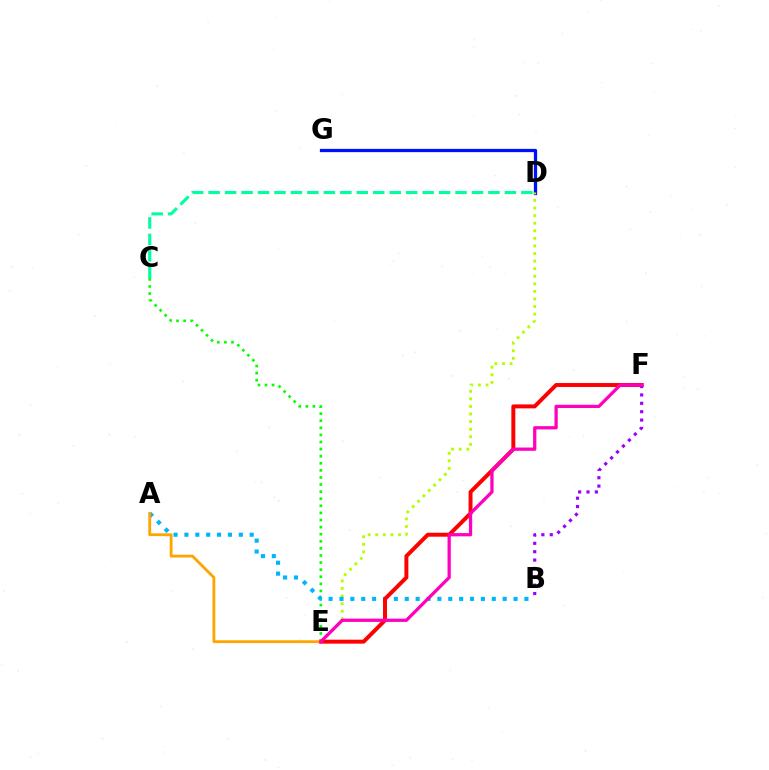{('C', 'E'): [{'color': '#08ff00', 'line_style': 'dotted', 'thickness': 1.93}], ('D', 'G'): [{'color': '#0010ff', 'line_style': 'solid', 'thickness': 2.36}], ('D', 'E'): [{'color': '#b3ff00', 'line_style': 'dotted', 'thickness': 2.06}], ('A', 'B'): [{'color': '#00b5ff', 'line_style': 'dotted', 'thickness': 2.96}], ('E', 'F'): [{'color': '#ff0000', 'line_style': 'solid', 'thickness': 2.85}, {'color': '#ff00bd', 'line_style': 'solid', 'thickness': 2.35}], ('C', 'D'): [{'color': '#00ff9d', 'line_style': 'dashed', 'thickness': 2.24}], ('A', 'E'): [{'color': '#ffa500', 'line_style': 'solid', 'thickness': 2.04}], ('B', 'F'): [{'color': '#9b00ff', 'line_style': 'dotted', 'thickness': 2.28}]}